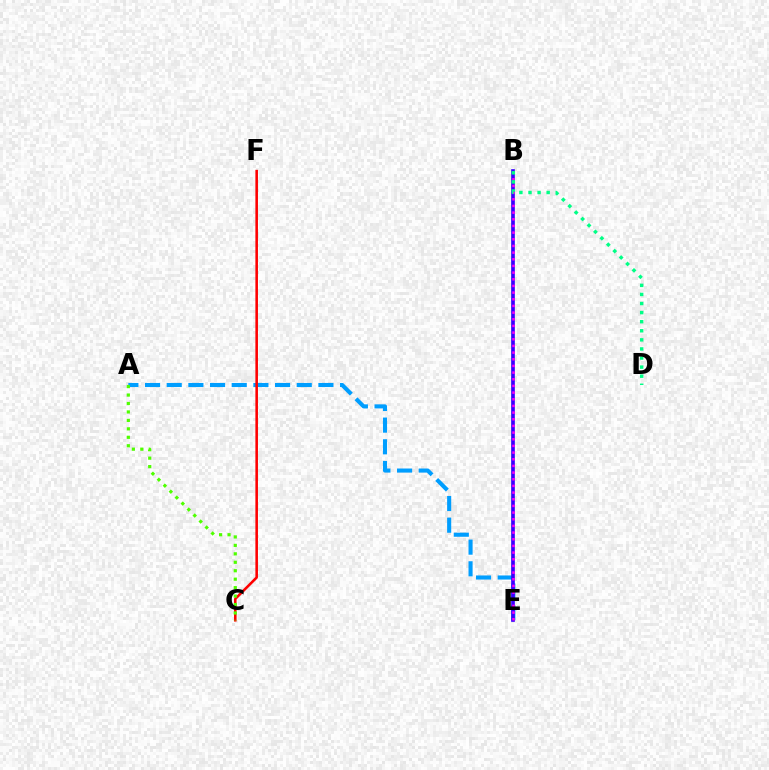{('A', 'E'): [{'color': '#009eff', 'line_style': 'dashed', 'thickness': 2.94}], ('B', 'E'): [{'color': '#ffd500', 'line_style': 'dotted', 'thickness': 1.51}, {'color': '#3700ff', 'line_style': 'solid', 'thickness': 2.64}, {'color': '#ff00ed', 'line_style': 'dotted', 'thickness': 1.81}], ('C', 'F'): [{'color': '#ff0000', 'line_style': 'solid', 'thickness': 1.85}], ('A', 'C'): [{'color': '#4fff00', 'line_style': 'dotted', 'thickness': 2.3}], ('B', 'D'): [{'color': '#00ff86', 'line_style': 'dotted', 'thickness': 2.47}]}